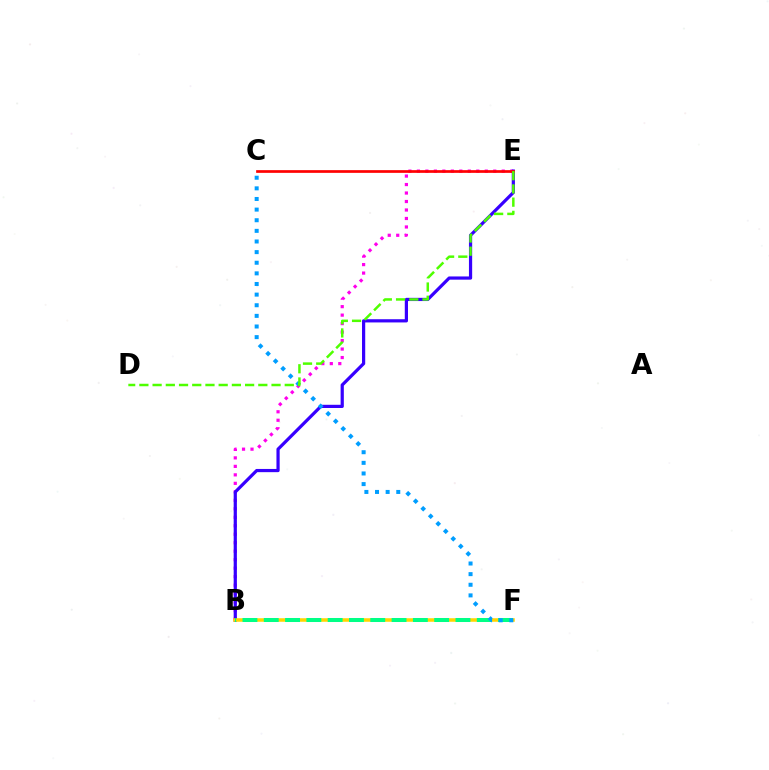{('B', 'E'): [{'color': '#ff00ed', 'line_style': 'dotted', 'thickness': 2.31}, {'color': '#3700ff', 'line_style': 'solid', 'thickness': 2.31}], ('C', 'E'): [{'color': '#ff0000', 'line_style': 'solid', 'thickness': 1.95}], ('B', 'F'): [{'color': '#ffd500', 'line_style': 'solid', 'thickness': 2.55}, {'color': '#00ff86', 'line_style': 'dashed', 'thickness': 2.89}], ('C', 'F'): [{'color': '#009eff', 'line_style': 'dotted', 'thickness': 2.89}], ('D', 'E'): [{'color': '#4fff00', 'line_style': 'dashed', 'thickness': 1.8}]}